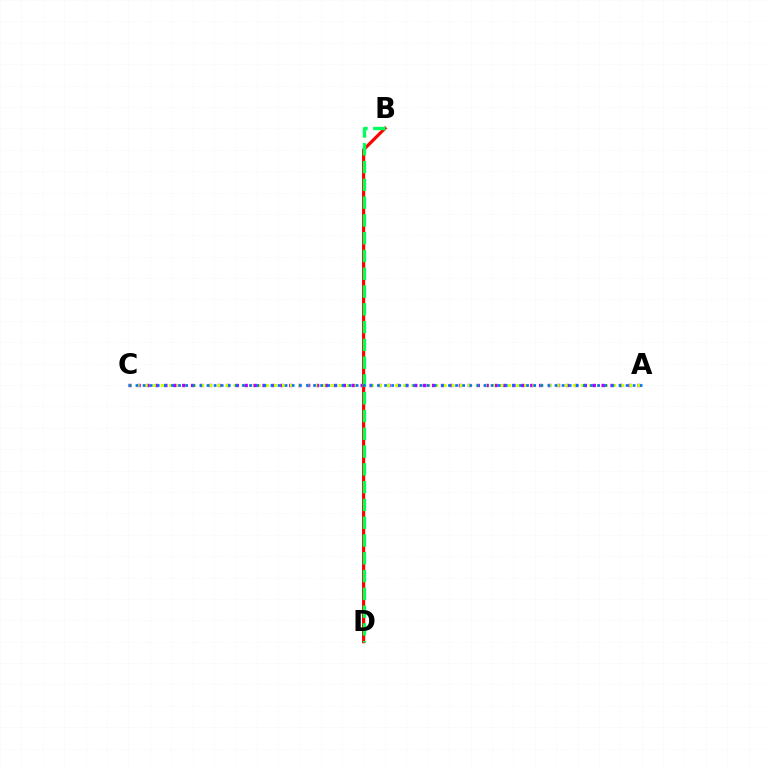{('A', 'C'): [{'color': '#b900ff', 'line_style': 'dotted', 'thickness': 2.42}, {'color': '#d1ff00', 'line_style': 'dotted', 'thickness': 2.19}, {'color': '#0074ff', 'line_style': 'dotted', 'thickness': 1.93}], ('B', 'D'): [{'color': '#ff0000', 'line_style': 'solid', 'thickness': 2.28}, {'color': '#00ff5c', 'line_style': 'dashed', 'thickness': 2.42}]}